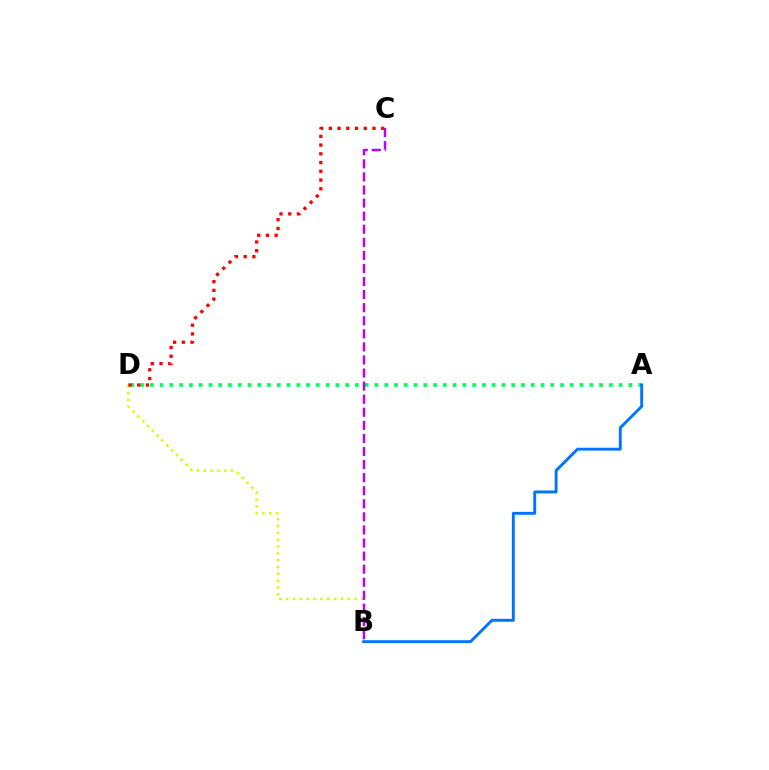{('B', 'D'): [{'color': '#d1ff00', 'line_style': 'dotted', 'thickness': 1.86}], ('A', 'D'): [{'color': '#00ff5c', 'line_style': 'dotted', 'thickness': 2.65}], ('A', 'B'): [{'color': '#0074ff', 'line_style': 'solid', 'thickness': 2.08}], ('B', 'C'): [{'color': '#b900ff', 'line_style': 'dashed', 'thickness': 1.78}], ('C', 'D'): [{'color': '#ff0000', 'line_style': 'dotted', 'thickness': 2.37}]}